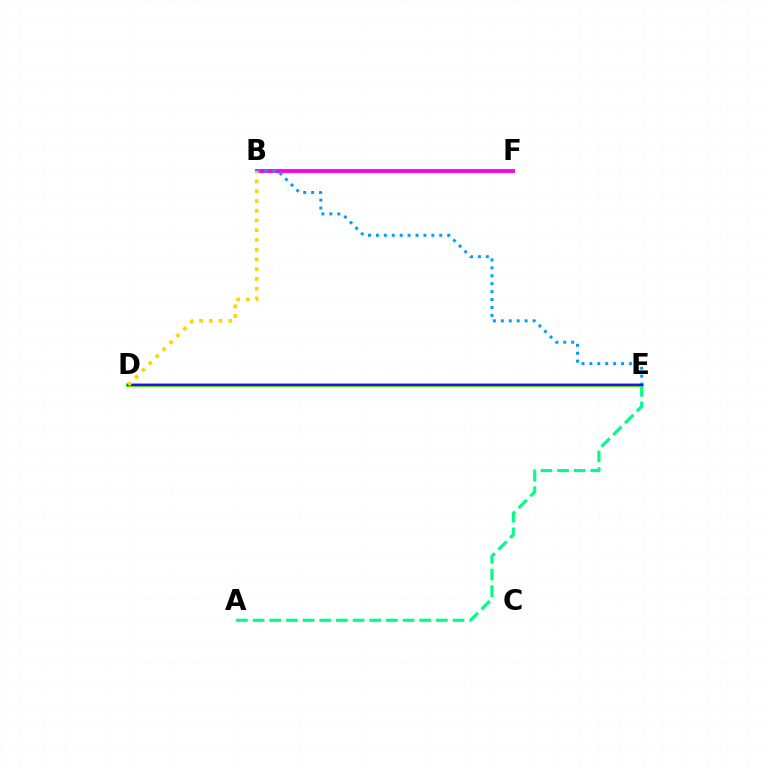{('D', 'E'): [{'color': '#ff0000', 'line_style': 'dashed', 'thickness': 2.89}, {'color': '#4fff00', 'line_style': 'solid', 'thickness': 2.97}, {'color': '#3700ff', 'line_style': 'solid', 'thickness': 1.55}], ('B', 'F'): [{'color': '#ff00ed', 'line_style': 'solid', 'thickness': 2.8}], ('A', 'E'): [{'color': '#00ff86', 'line_style': 'dashed', 'thickness': 2.26}], ('B', 'E'): [{'color': '#009eff', 'line_style': 'dotted', 'thickness': 2.15}], ('B', 'D'): [{'color': '#ffd500', 'line_style': 'dotted', 'thickness': 2.65}]}